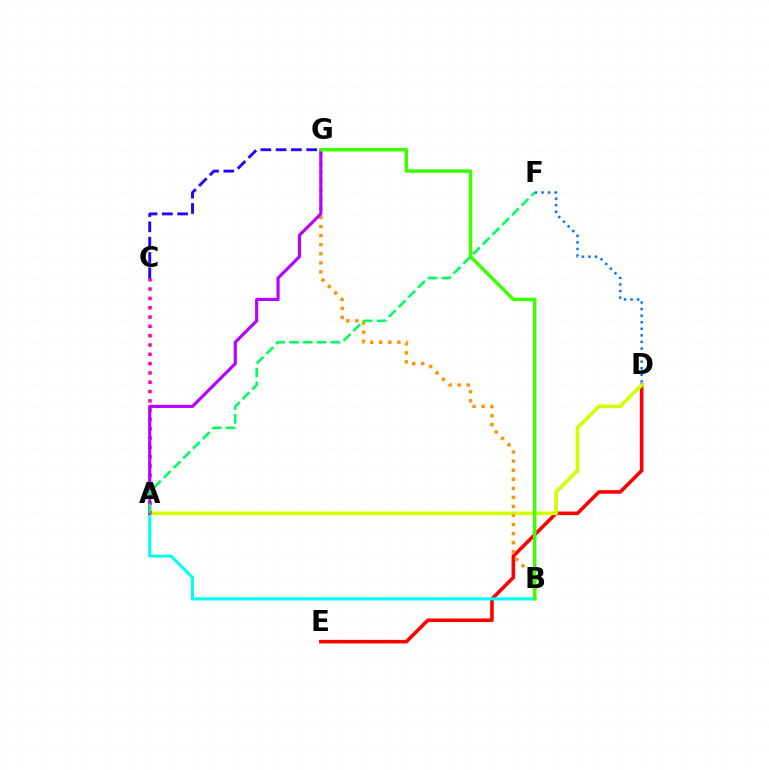{('D', 'E'): [{'color': '#ff0000', 'line_style': 'solid', 'thickness': 2.57}], ('A', 'B'): [{'color': '#00fff6', 'line_style': 'solid', 'thickness': 2.2}], ('A', 'D'): [{'color': '#d1ff00', 'line_style': 'solid', 'thickness': 2.6}], ('A', 'C'): [{'color': '#ff00ac', 'line_style': 'dotted', 'thickness': 2.53}], ('B', 'G'): [{'color': '#ff9400', 'line_style': 'dotted', 'thickness': 2.46}, {'color': '#3dff00', 'line_style': 'solid', 'thickness': 2.51}], ('A', 'G'): [{'color': '#b900ff', 'line_style': 'solid', 'thickness': 2.26}], ('A', 'F'): [{'color': '#00ff5c', 'line_style': 'dashed', 'thickness': 1.87}], ('C', 'G'): [{'color': '#2500ff', 'line_style': 'dashed', 'thickness': 2.08}], ('D', 'F'): [{'color': '#0074ff', 'line_style': 'dotted', 'thickness': 1.79}]}